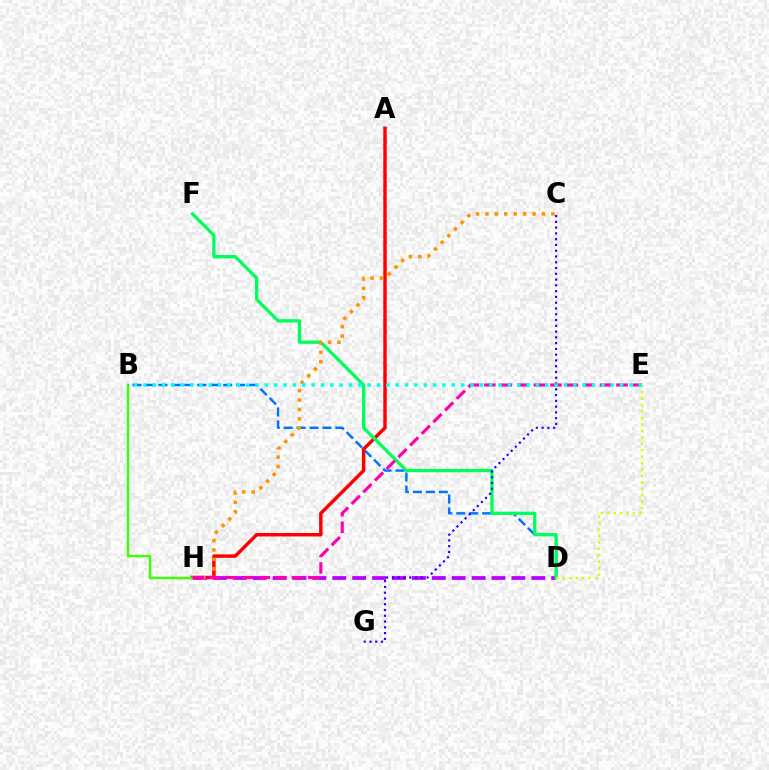{('A', 'H'): [{'color': '#ff0000', 'line_style': 'solid', 'thickness': 2.49}], ('B', 'H'): [{'color': '#3dff00', 'line_style': 'solid', 'thickness': 1.75}], ('D', 'H'): [{'color': '#b900ff', 'line_style': 'dashed', 'thickness': 2.7}], ('B', 'D'): [{'color': '#0074ff', 'line_style': 'dashed', 'thickness': 1.76}], ('D', 'F'): [{'color': '#00ff5c', 'line_style': 'solid', 'thickness': 2.37}], ('C', 'H'): [{'color': '#ff9400', 'line_style': 'dotted', 'thickness': 2.56}], ('E', 'H'): [{'color': '#ff00ac', 'line_style': 'dashed', 'thickness': 2.24}], ('C', 'G'): [{'color': '#2500ff', 'line_style': 'dotted', 'thickness': 1.57}], ('D', 'E'): [{'color': '#d1ff00', 'line_style': 'dotted', 'thickness': 1.75}], ('B', 'E'): [{'color': '#00fff6', 'line_style': 'dotted', 'thickness': 2.54}]}